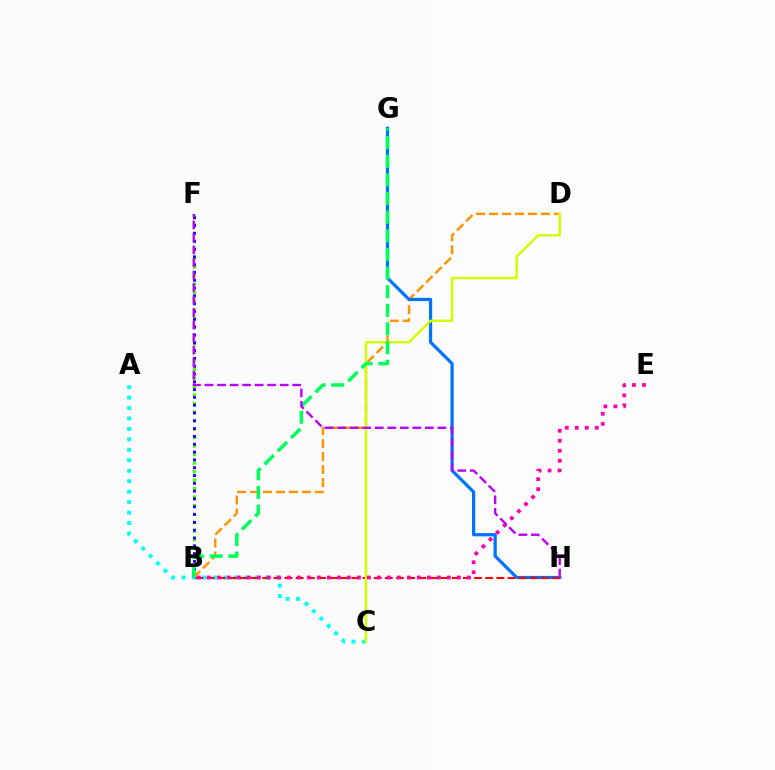{('B', 'F'): [{'color': '#3dff00', 'line_style': 'dotted', 'thickness': 2.31}, {'color': '#2500ff', 'line_style': 'dotted', 'thickness': 2.12}], ('B', 'D'): [{'color': '#ff9400', 'line_style': 'dashed', 'thickness': 1.76}], ('G', 'H'): [{'color': '#0074ff', 'line_style': 'solid', 'thickness': 2.32}], ('A', 'C'): [{'color': '#00fff6', 'line_style': 'dotted', 'thickness': 2.84}], ('B', 'H'): [{'color': '#ff0000', 'line_style': 'dashed', 'thickness': 1.51}], ('C', 'D'): [{'color': '#d1ff00', 'line_style': 'solid', 'thickness': 1.79}], ('B', 'G'): [{'color': '#00ff5c', 'line_style': 'dashed', 'thickness': 2.53}], ('B', 'E'): [{'color': '#ff00ac', 'line_style': 'dotted', 'thickness': 2.72}], ('F', 'H'): [{'color': '#b900ff', 'line_style': 'dashed', 'thickness': 1.7}]}